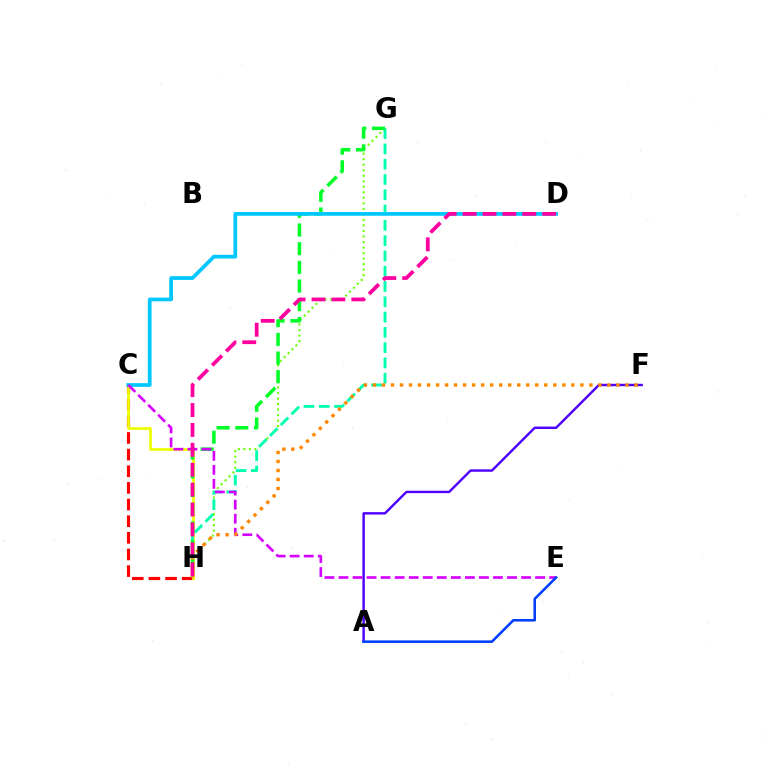{('C', 'H'): [{'color': '#ff0000', 'line_style': 'dashed', 'thickness': 2.26}, {'color': '#eeff00', 'line_style': 'solid', 'thickness': 1.96}], ('G', 'H'): [{'color': '#66ff00', 'line_style': 'dotted', 'thickness': 1.5}, {'color': '#00ffaf', 'line_style': 'dashed', 'thickness': 2.08}, {'color': '#00ff27', 'line_style': 'dashed', 'thickness': 2.54}], ('A', 'F'): [{'color': '#4f00ff', 'line_style': 'solid', 'thickness': 1.75}], ('C', 'D'): [{'color': '#00c7ff', 'line_style': 'solid', 'thickness': 2.69}], ('C', 'E'): [{'color': '#d600ff', 'line_style': 'dashed', 'thickness': 1.91}], ('F', 'H'): [{'color': '#ff8800', 'line_style': 'dotted', 'thickness': 2.45}], ('A', 'E'): [{'color': '#003fff', 'line_style': 'solid', 'thickness': 1.85}], ('D', 'H'): [{'color': '#ff00a0', 'line_style': 'dashed', 'thickness': 2.7}]}